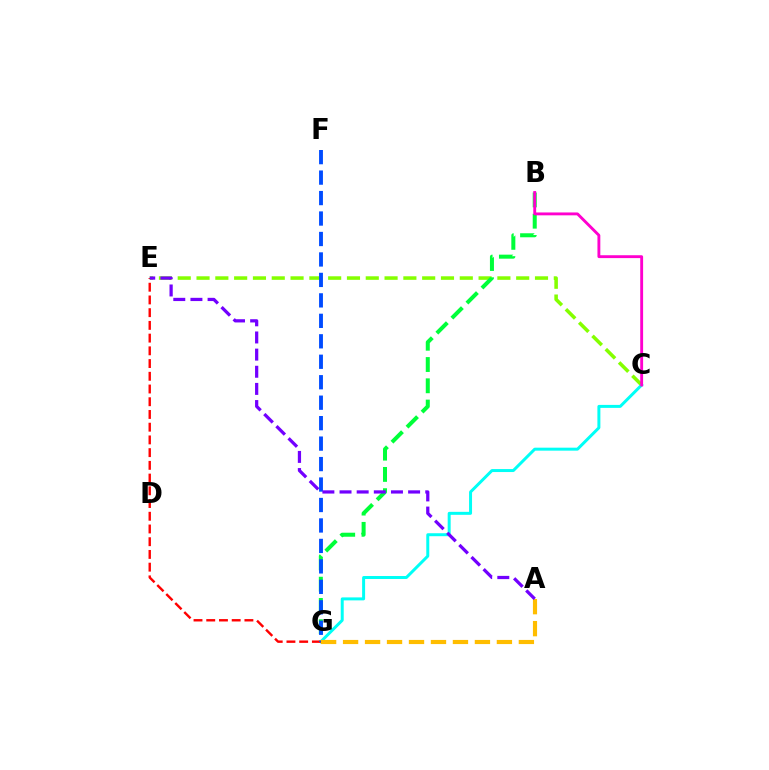{('C', 'E'): [{'color': '#84ff00', 'line_style': 'dashed', 'thickness': 2.55}], ('B', 'G'): [{'color': '#00ff39', 'line_style': 'dashed', 'thickness': 2.89}], ('C', 'G'): [{'color': '#00fff6', 'line_style': 'solid', 'thickness': 2.14}], ('E', 'G'): [{'color': '#ff0000', 'line_style': 'dashed', 'thickness': 1.73}], ('B', 'C'): [{'color': '#ff00cf', 'line_style': 'solid', 'thickness': 2.07}], ('F', 'G'): [{'color': '#004bff', 'line_style': 'dashed', 'thickness': 2.78}], ('A', 'G'): [{'color': '#ffbd00', 'line_style': 'dashed', 'thickness': 2.99}], ('A', 'E'): [{'color': '#7200ff', 'line_style': 'dashed', 'thickness': 2.33}]}